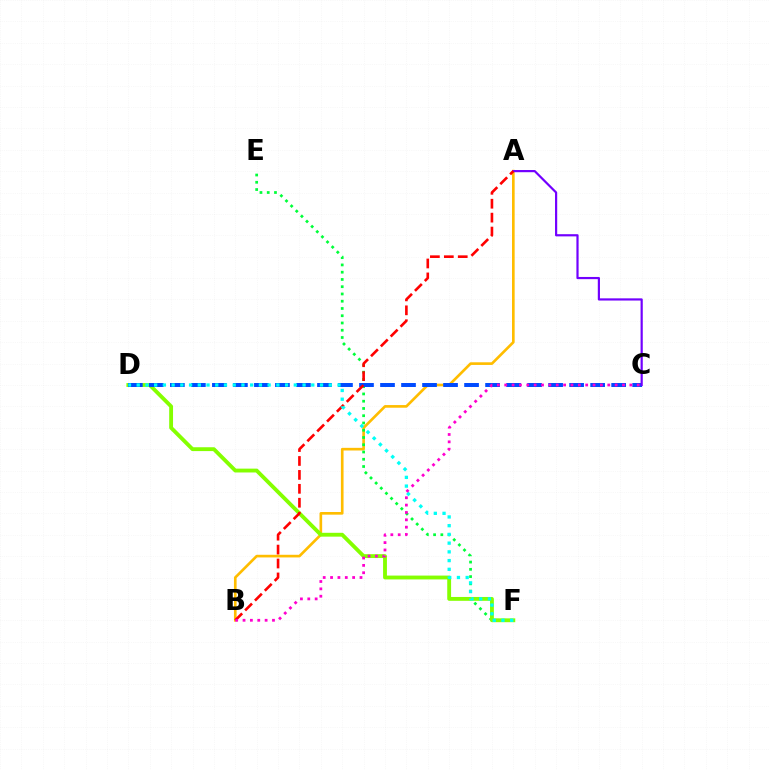{('A', 'B'): [{'color': '#ffbd00', 'line_style': 'solid', 'thickness': 1.91}, {'color': '#ff0000', 'line_style': 'dashed', 'thickness': 1.89}], ('E', 'F'): [{'color': '#00ff39', 'line_style': 'dotted', 'thickness': 1.97}], ('D', 'F'): [{'color': '#84ff00', 'line_style': 'solid', 'thickness': 2.77}, {'color': '#00fff6', 'line_style': 'dotted', 'thickness': 2.37}], ('C', 'D'): [{'color': '#004bff', 'line_style': 'dashed', 'thickness': 2.85}], ('A', 'C'): [{'color': '#7200ff', 'line_style': 'solid', 'thickness': 1.58}], ('B', 'C'): [{'color': '#ff00cf', 'line_style': 'dotted', 'thickness': 2.0}]}